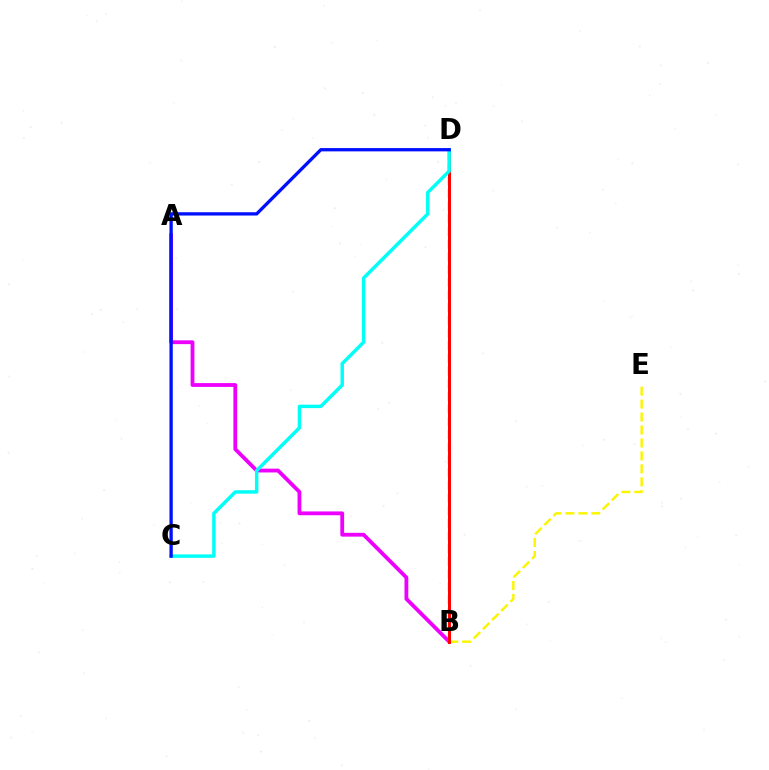{('A', 'B'): [{'color': '#ee00ff', 'line_style': 'solid', 'thickness': 2.74}], ('B', 'E'): [{'color': '#fcf500', 'line_style': 'dashed', 'thickness': 1.76}], ('B', 'D'): [{'color': '#08ff00', 'line_style': 'dashed', 'thickness': 1.72}, {'color': '#ff0000', 'line_style': 'solid', 'thickness': 2.13}], ('C', 'D'): [{'color': '#00fff6', 'line_style': 'solid', 'thickness': 2.49}, {'color': '#0010ff', 'line_style': 'solid', 'thickness': 2.38}]}